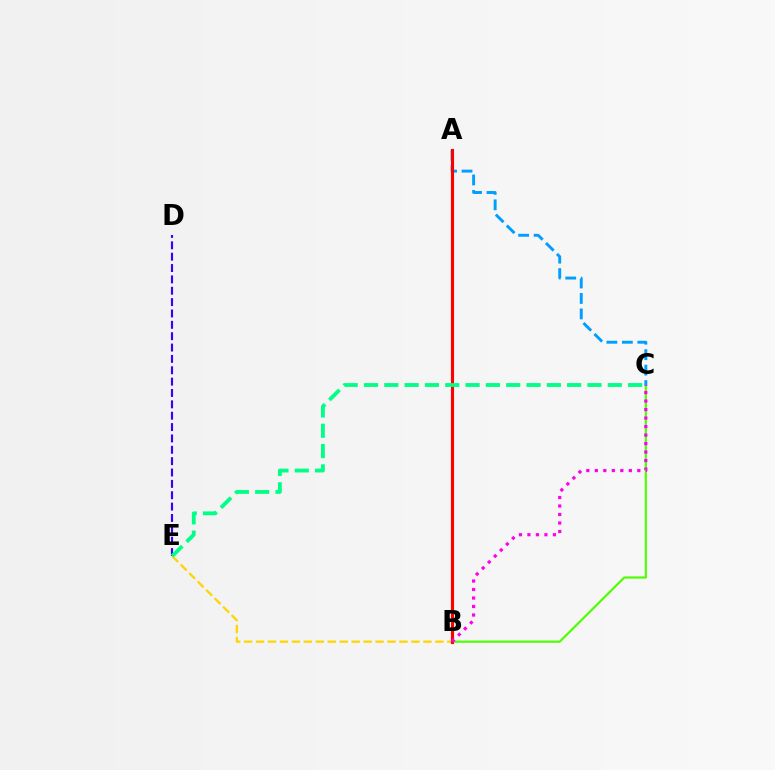{('B', 'C'): [{'color': '#4fff00', 'line_style': 'solid', 'thickness': 1.58}, {'color': '#ff00ed', 'line_style': 'dotted', 'thickness': 2.31}], ('B', 'E'): [{'color': '#ffd500', 'line_style': 'dashed', 'thickness': 1.62}], ('A', 'C'): [{'color': '#009eff', 'line_style': 'dashed', 'thickness': 2.1}], ('A', 'B'): [{'color': '#ff0000', 'line_style': 'solid', 'thickness': 2.24}], ('D', 'E'): [{'color': '#3700ff', 'line_style': 'dashed', 'thickness': 1.54}], ('C', 'E'): [{'color': '#00ff86', 'line_style': 'dashed', 'thickness': 2.76}]}